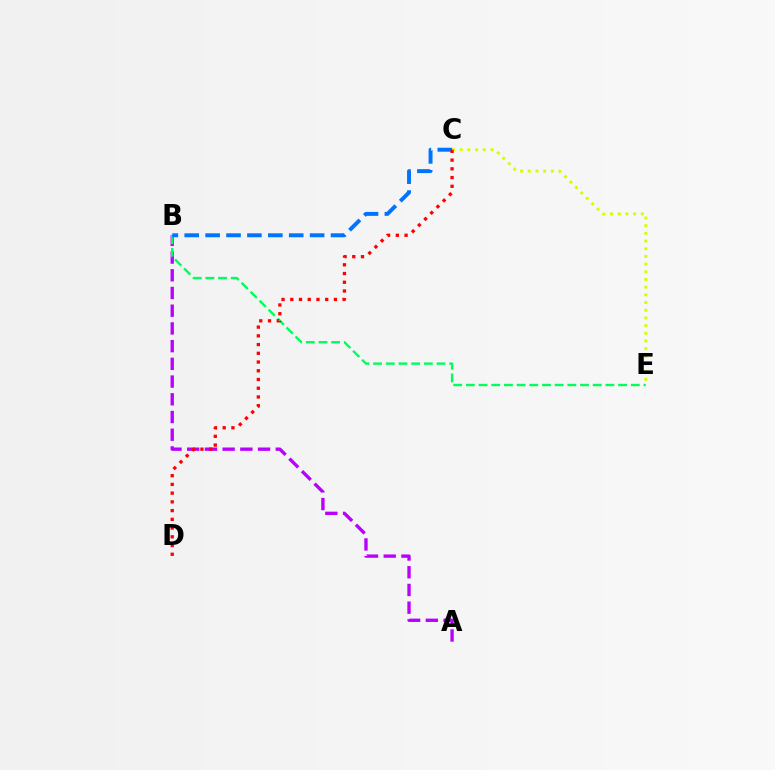{('A', 'B'): [{'color': '#b900ff', 'line_style': 'dashed', 'thickness': 2.41}], ('C', 'E'): [{'color': '#d1ff00', 'line_style': 'dotted', 'thickness': 2.09}], ('B', 'E'): [{'color': '#00ff5c', 'line_style': 'dashed', 'thickness': 1.72}], ('B', 'C'): [{'color': '#0074ff', 'line_style': 'dashed', 'thickness': 2.84}], ('C', 'D'): [{'color': '#ff0000', 'line_style': 'dotted', 'thickness': 2.37}]}